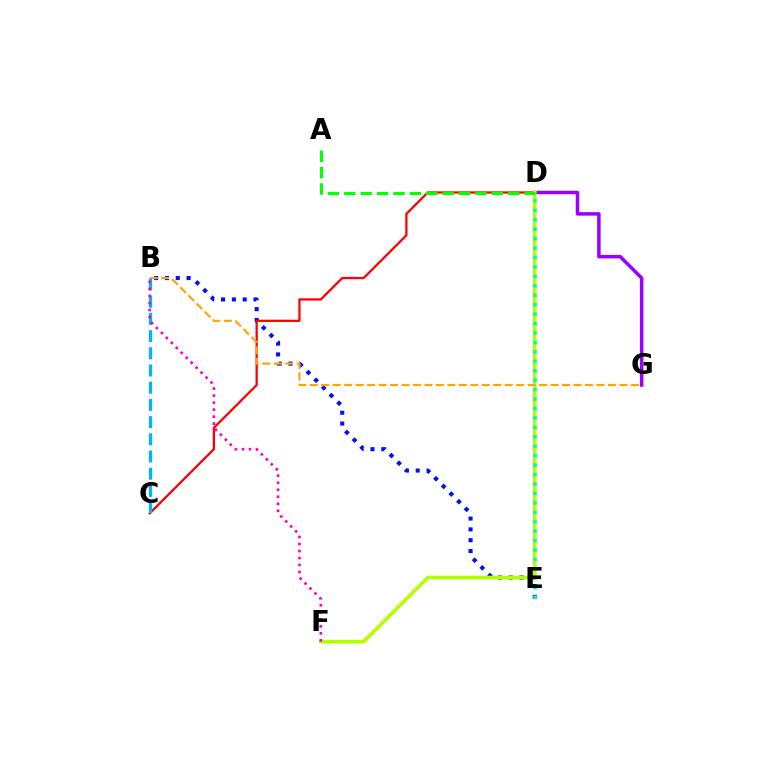{('D', 'G'): [{'color': '#9b00ff', 'line_style': 'solid', 'thickness': 2.53}], ('B', 'E'): [{'color': '#0010ff', 'line_style': 'dotted', 'thickness': 2.94}], ('C', 'D'): [{'color': '#ff0000', 'line_style': 'solid', 'thickness': 1.63}], ('D', 'F'): [{'color': '#b3ff00', 'line_style': 'solid', 'thickness': 2.61}], ('B', 'G'): [{'color': '#ffa500', 'line_style': 'dashed', 'thickness': 1.56}], ('B', 'C'): [{'color': '#00b5ff', 'line_style': 'dashed', 'thickness': 2.34}], ('D', 'E'): [{'color': '#00ff9d', 'line_style': 'dotted', 'thickness': 2.56}], ('A', 'D'): [{'color': '#08ff00', 'line_style': 'dashed', 'thickness': 2.23}], ('B', 'F'): [{'color': '#ff00bd', 'line_style': 'dotted', 'thickness': 1.91}]}